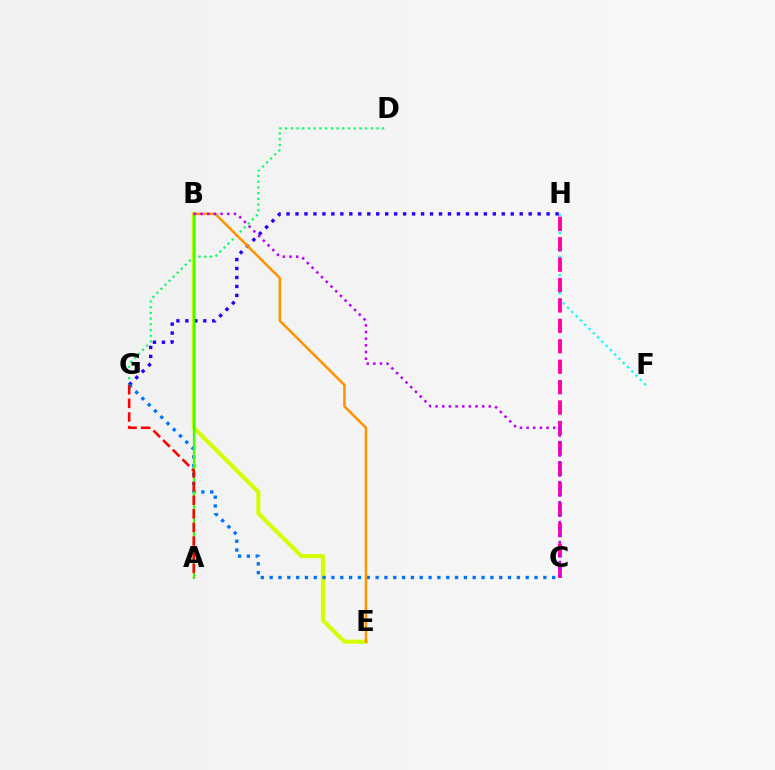{('D', 'G'): [{'color': '#00ff5c', 'line_style': 'dotted', 'thickness': 1.55}], ('F', 'H'): [{'color': '#00fff6', 'line_style': 'dotted', 'thickness': 1.64}], ('B', 'E'): [{'color': '#d1ff00', 'line_style': 'solid', 'thickness': 2.93}, {'color': '#ff9400', 'line_style': 'solid', 'thickness': 1.83}], ('G', 'H'): [{'color': '#2500ff', 'line_style': 'dotted', 'thickness': 2.44}], ('C', 'G'): [{'color': '#0074ff', 'line_style': 'dotted', 'thickness': 2.4}], ('A', 'B'): [{'color': '#3dff00', 'line_style': 'solid', 'thickness': 1.62}], ('C', 'H'): [{'color': '#ff00ac', 'line_style': 'dashed', 'thickness': 2.77}], ('A', 'G'): [{'color': '#ff0000', 'line_style': 'dashed', 'thickness': 1.85}], ('B', 'C'): [{'color': '#b900ff', 'line_style': 'dotted', 'thickness': 1.81}]}